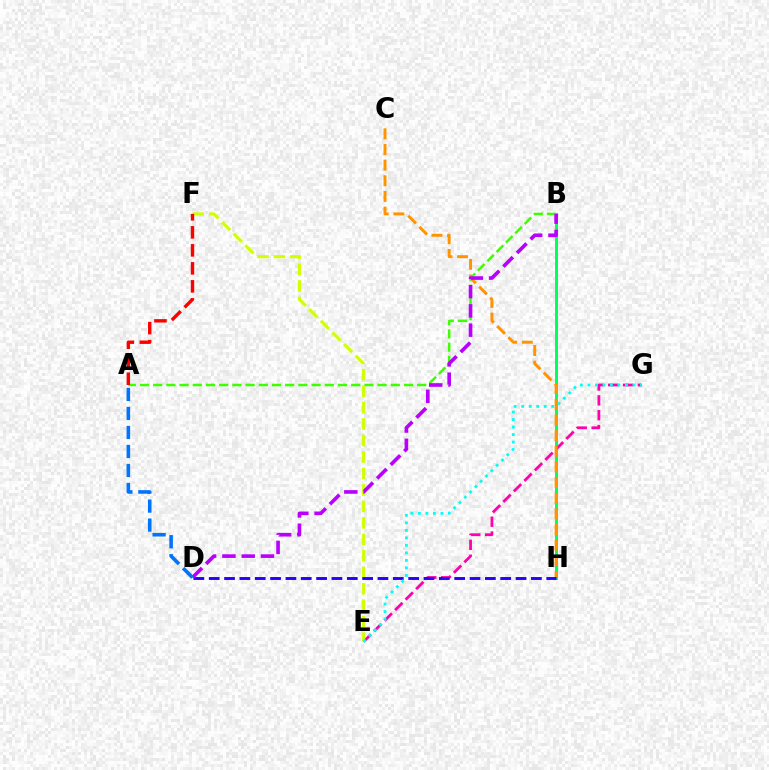{('B', 'H'): [{'color': '#00ff5c', 'line_style': 'solid', 'thickness': 2.13}], ('E', 'G'): [{'color': '#ff00ac', 'line_style': 'dashed', 'thickness': 2.02}, {'color': '#00fff6', 'line_style': 'dotted', 'thickness': 2.04}], ('A', 'B'): [{'color': '#3dff00', 'line_style': 'dashed', 'thickness': 1.79}], ('C', 'H'): [{'color': '#ff9400', 'line_style': 'dashed', 'thickness': 2.13}], ('E', 'F'): [{'color': '#d1ff00', 'line_style': 'dashed', 'thickness': 2.24}], ('D', 'H'): [{'color': '#2500ff', 'line_style': 'dashed', 'thickness': 2.08}], ('B', 'D'): [{'color': '#b900ff', 'line_style': 'dashed', 'thickness': 2.62}], ('A', 'D'): [{'color': '#0074ff', 'line_style': 'dashed', 'thickness': 2.58}], ('A', 'F'): [{'color': '#ff0000', 'line_style': 'dashed', 'thickness': 2.45}]}